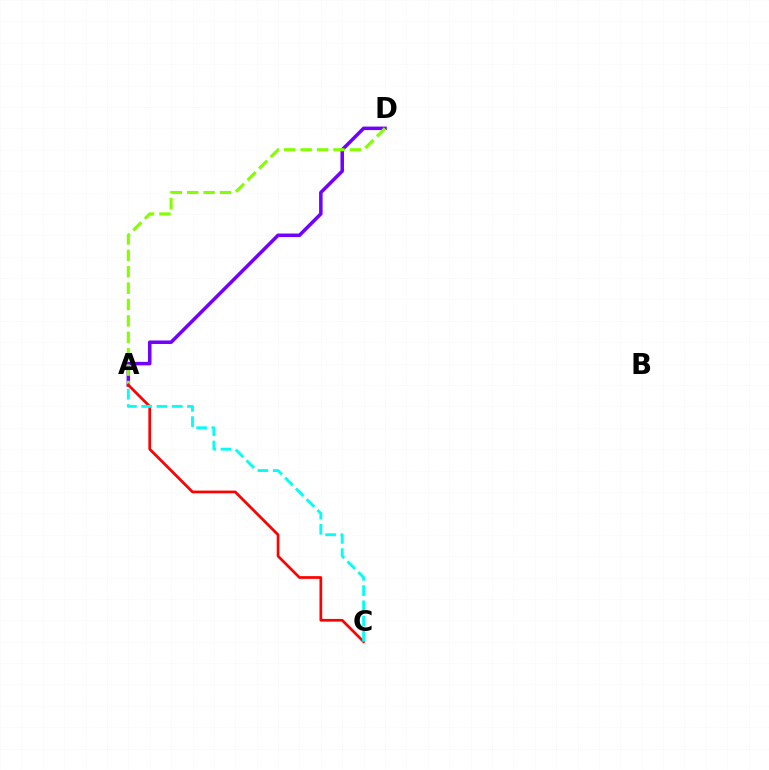{('A', 'D'): [{'color': '#7200ff', 'line_style': 'solid', 'thickness': 2.53}, {'color': '#84ff00', 'line_style': 'dashed', 'thickness': 2.23}], ('A', 'C'): [{'color': '#ff0000', 'line_style': 'solid', 'thickness': 1.95}, {'color': '#00fff6', 'line_style': 'dashed', 'thickness': 2.07}]}